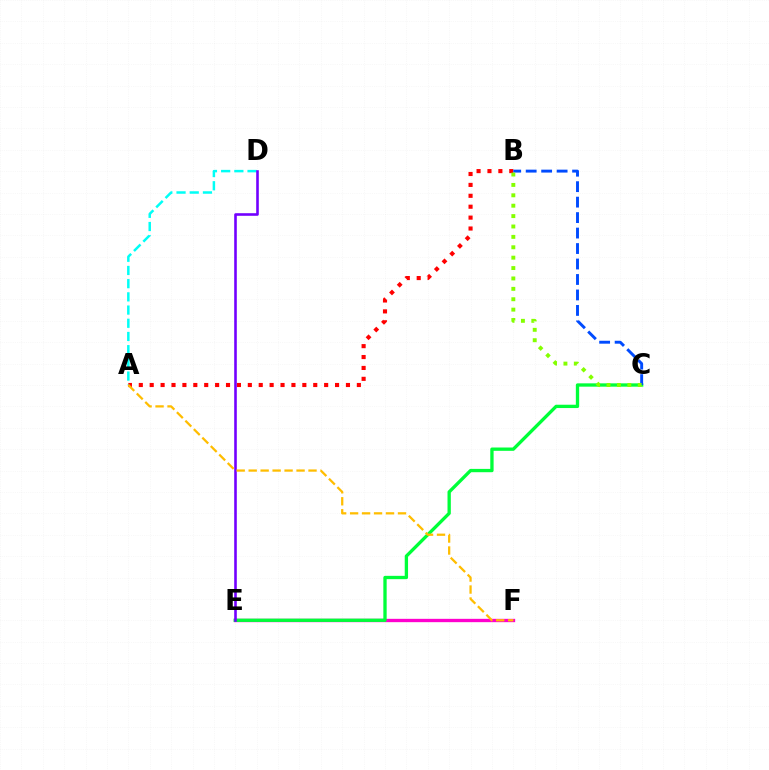{('A', 'B'): [{'color': '#ff0000', 'line_style': 'dotted', 'thickness': 2.96}], ('E', 'F'): [{'color': '#ff00cf', 'line_style': 'solid', 'thickness': 2.4}], ('C', 'E'): [{'color': '#00ff39', 'line_style': 'solid', 'thickness': 2.39}], ('A', 'D'): [{'color': '#00fff6', 'line_style': 'dashed', 'thickness': 1.79}], ('B', 'C'): [{'color': '#004bff', 'line_style': 'dashed', 'thickness': 2.1}, {'color': '#84ff00', 'line_style': 'dotted', 'thickness': 2.82}], ('D', 'E'): [{'color': '#7200ff', 'line_style': 'solid', 'thickness': 1.87}], ('A', 'F'): [{'color': '#ffbd00', 'line_style': 'dashed', 'thickness': 1.63}]}